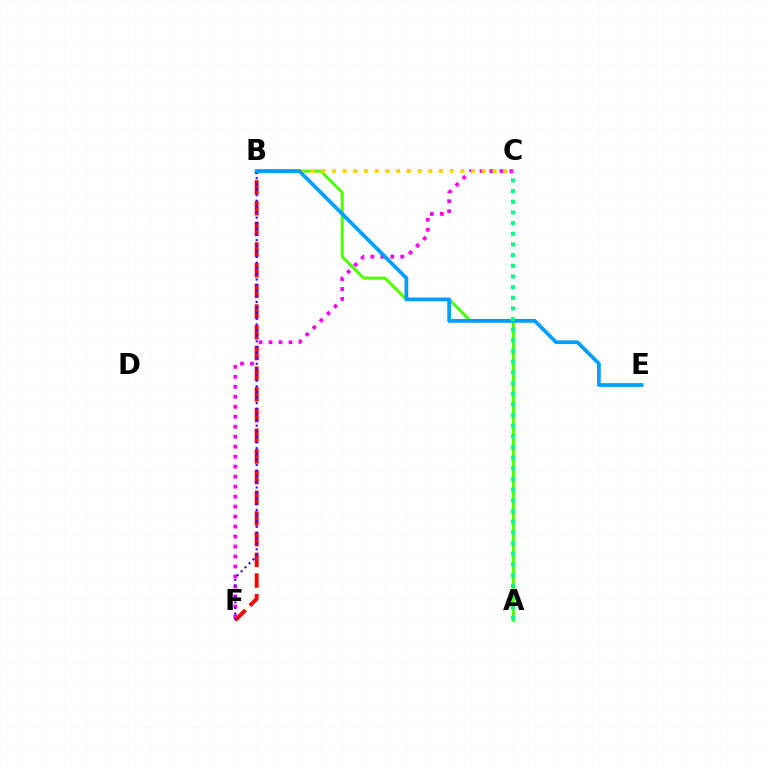{('A', 'B'): [{'color': '#4fff00', 'line_style': 'solid', 'thickness': 2.18}], ('C', 'F'): [{'color': '#ff00ed', 'line_style': 'dotted', 'thickness': 2.71}], ('B', 'F'): [{'color': '#ff0000', 'line_style': 'dashed', 'thickness': 2.81}, {'color': '#3700ff', 'line_style': 'dotted', 'thickness': 1.53}], ('B', 'C'): [{'color': '#ffd500', 'line_style': 'dotted', 'thickness': 2.91}], ('B', 'E'): [{'color': '#009eff', 'line_style': 'solid', 'thickness': 2.7}], ('A', 'C'): [{'color': '#00ff86', 'line_style': 'dotted', 'thickness': 2.9}]}